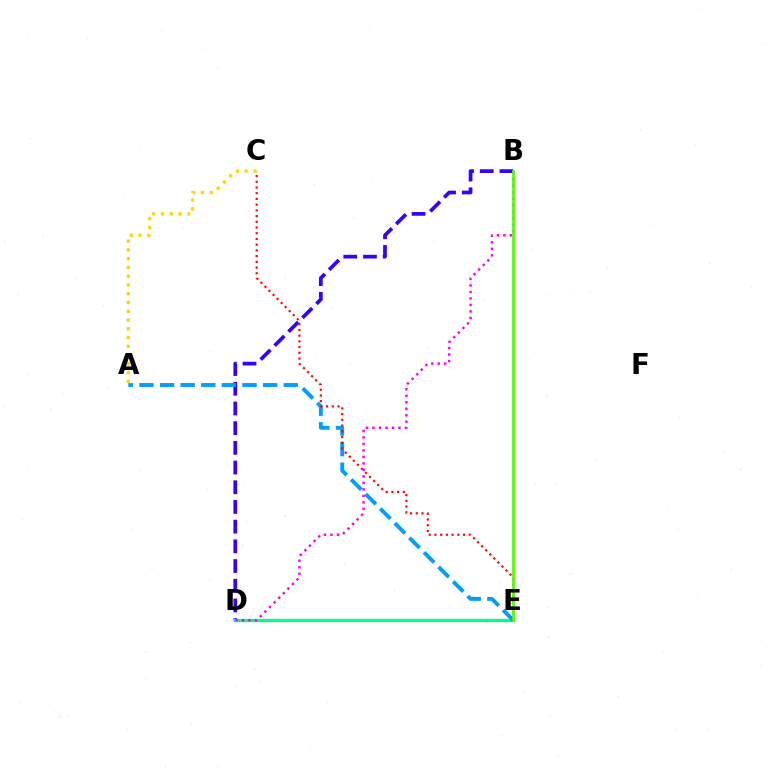{('B', 'D'): [{'color': '#3700ff', 'line_style': 'dashed', 'thickness': 2.68}, {'color': '#ff00ed', 'line_style': 'dotted', 'thickness': 1.77}], ('D', 'E'): [{'color': '#00ff86', 'line_style': 'solid', 'thickness': 2.34}], ('A', 'E'): [{'color': '#009eff', 'line_style': 'dashed', 'thickness': 2.8}], ('C', 'E'): [{'color': '#ff0000', 'line_style': 'dotted', 'thickness': 1.55}], ('A', 'C'): [{'color': '#ffd500', 'line_style': 'dotted', 'thickness': 2.38}], ('B', 'E'): [{'color': '#4fff00', 'line_style': 'solid', 'thickness': 1.96}]}